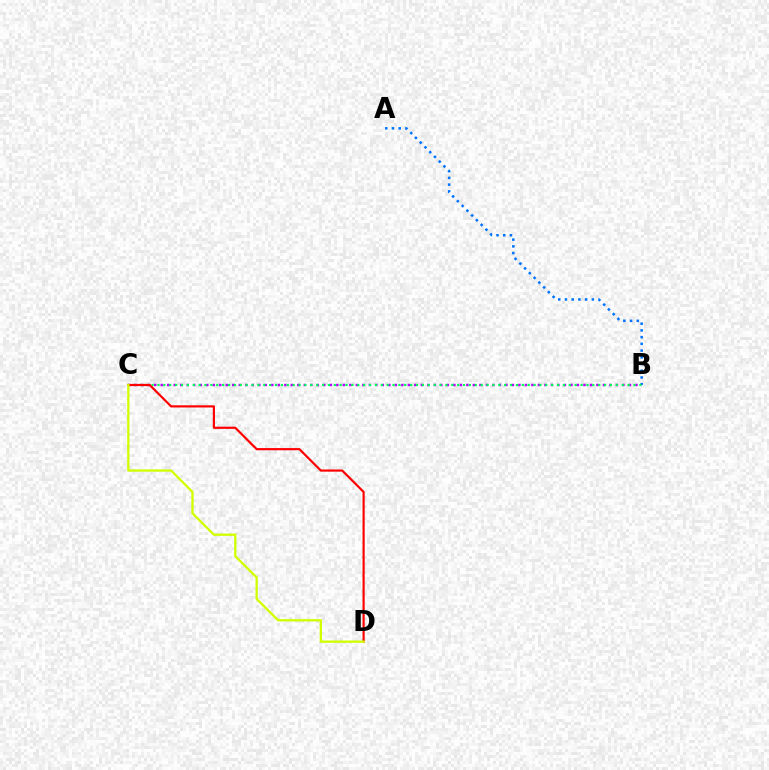{('A', 'B'): [{'color': '#0074ff', 'line_style': 'dotted', 'thickness': 1.83}], ('B', 'C'): [{'color': '#b900ff', 'line_style': 'dotted', 'thickness': 1.77}, {'color': '#00ff5c', 'line_style': 'dotted', 'thickness': 1.6}], ('C', 'D'): [{'color': '#ff0000', 'line_style': 'solid', 'thickness': 1.57}, {'color': '#d1ff00', 'line_style': 'solid', 'thickness': 1.67}]}